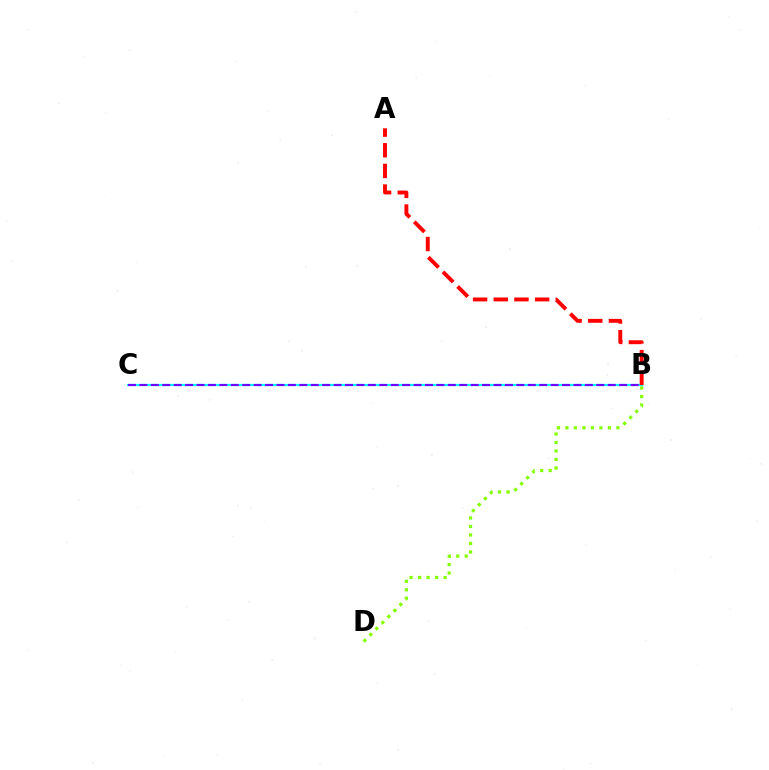{('B', 'C'): [{'color': '#00fff6', 'line_style': 'solid', 'thickness': 1.58}, {'color': '#7200ff', 'line_style': 'dashed', 'thickness': 1.55}], ('B', 'D'): [{'color': '#84ff00', 'line_style': 'dotted', 'thickness': 2.31}], ('A', 'B'): [{'color': '#ff0000', 'line_style': 'dashed', 'thickness': 2.81}]}